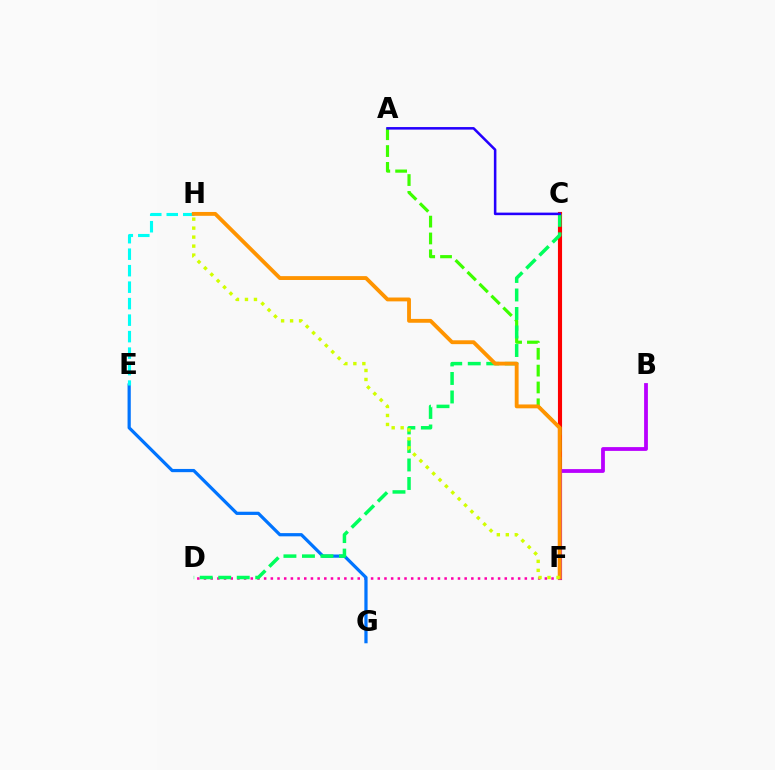{('D', 'F'): [{'color': '#ff00ac', 'line_style': 'dotted', 'thickness': 1.82}], ('C', 'F'): [{'color': '#ff0000', 'line_style': 'solid', 'thickness': 2.97}], ('E', 'G'): [{'color': '#0074ff', 'line_style': 'solid', 'thickness': 2.32}], ('A', 'F'): [{'color': '#3dff00', 'line_style': 'dashed', 'thickness': 2.29}], ('B', 'F'): [{'color': '#b900ff', 'line_style': 'solid', 'thickness': 2.73}], ('E', 'H'): [{'color': '#00fff6', 'line_style': 'dashed', 'thickness': 2.24}], ('C', 'D'): [{'color': '#00ff5c', 'line_style': 'dashed', 'thickness': 2.51}], ('F', 'H'): [{'color': '#ff9400', 'line_style': 'solid', 'thickness': 2.77}, {'color': '#d1ff00', 'line_style': 'dotted', 'thickness': 2.44}], ('A', 'C'): [{'color': '#2500ff', 'line_style': 'solid', 'thickness': 1.83}]}